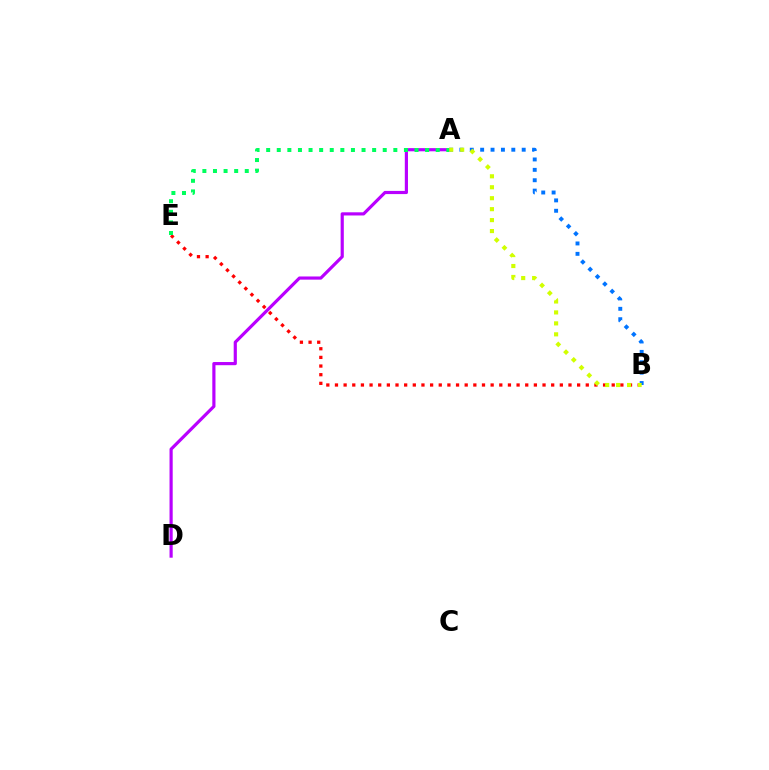{('A', 'D'): [{'color': '#b900ff', 'line_style': 'solid', 'thickness': 2.28}], ('B', 'E'): [{'color': '#ff0000', 'line_style': 'dotted', 'thickness': 2.35}], ('A', 'B'): [{'color': '#0074ff', 'line_style': 'dotted', 'thickness': 2.82}, {'color': '#d1ff00', 'line_style': 'dotted', 'thickness': 2.98}], ('A', 'E'): [{'color': '#00ff5c', 'line_style': 'dotted', 'thickness': 2.88}]}